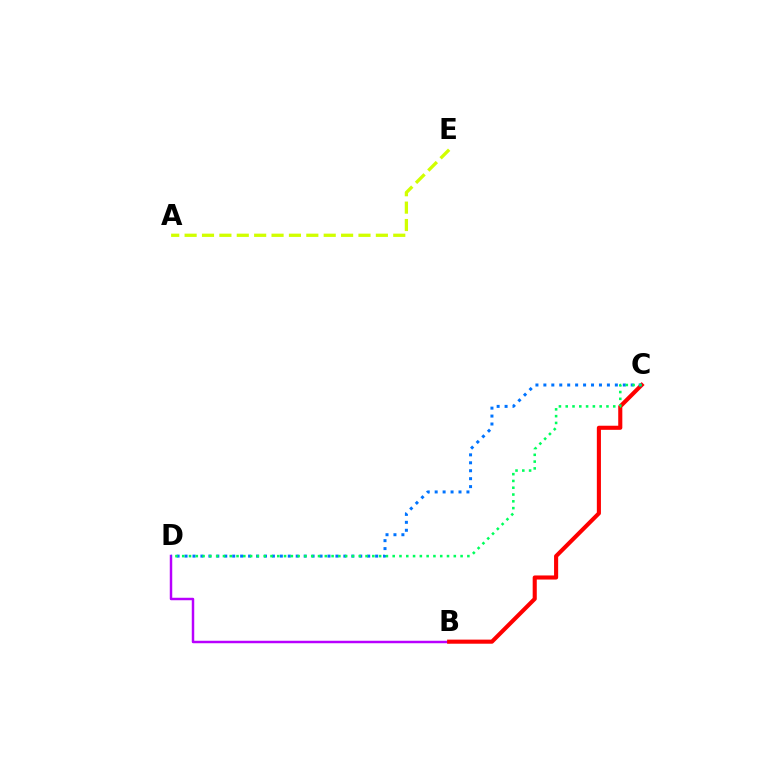{('B', 'D'): [{'color': '#b900ff', 'line_style': 'solid', 'thickness': 1.78}], ('B', 'C'): [{'color': '#ff0000', 'line_style': 'solid', 'thickness': 2.95}], ('C', 'D'): [{'color': '#0074ff', 'line_style': 'dotted', 'thickness': 2.16}, {'color': '#00ff5c', 'line_style': 'dotted', 'thickness': 1.84}], ('A', 'E'): [{'color': '#d1ff00', 'line_style': 'dashed', 'thickness': 2.36}]}